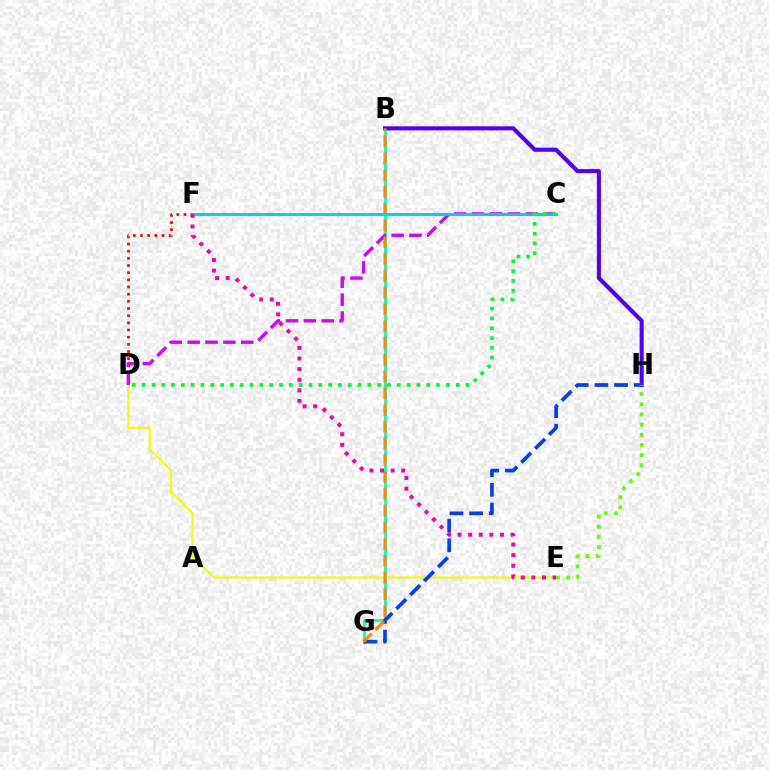{('B', 'G'): [{'color': '#00ffaf', 'line_style': 'solid', 'thickness': 1.96}, {'color': '#ff8800', 'line_style': 'dashed', 'thickness': 2.28}], ('D', 'F'): [{'color': '#ff0000', 'line_style': 'dotted', 'thickness': 1.95}], ('B', 'H'): [{'color': '#4f00ff', 'line_style': 'solid', 'thickness': 2.95}], ('D', 'E'): [{'color': '#eeff00', 'line_style': 'solid', 'thickness': 1.55}], ('C', 'D'): [{'color': '#d600ff', 'line_style': 'dashed', 'thickness': 2.43}, {'color': '#00ff27', 'line_style': 'dotted', 'thickness': 2.67}], ('G', 'H'): [{'color': '#003fff', 'line_style': 'dashed', 'thickness': 2.67}], ('C', 'F'): [{'color': '#00c7ff', 'line_style': 'solid', 'thickness': 2.03}], ('E', 'F'): [{'color': '#ff00a0', 'line_style': 'dotted', 'thickness': 2.88}], ('E', 'H'): [{'color': '#66ff00', 'line_style': 'dotted', 'thickness': 2.77}]}